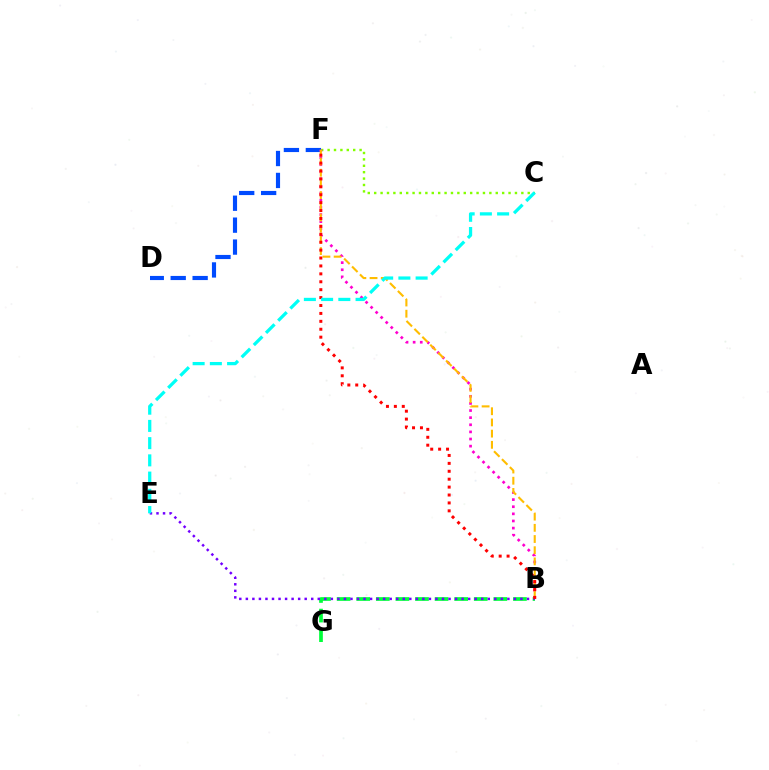{('C', 'F'): [{'color': '#84ff00', 'line_style': 'dotted', 'thickness': 1.74}], ('B', 'G'): [{'color': '#00ff39', 'line_style': 'dashed', 'thickness': 2.66}], ('D', 'F'): [{'color': '#004bff', 'line_style': 'dashed', 'thickness': 2.98}], ('B', 'F'): [{'color': '#ff00cf', 'line_style': 'dotted', 'thickness': 1.93}, {'color': '#ffbd00', 'line_style': 'dashed', 'thickness': 1.52}, {'color': '#ff0000', 'line_style': 'dotted', 'thickness': 2.15}], ('B', 'E'): [{'color': '#7200ff', 'line_style': 'dotted', 'thickness': 1.78}], ('C', 'E'): [{'color': '#00fff6', 'line_style': 'dashed', 'thickness': 2.34}]}